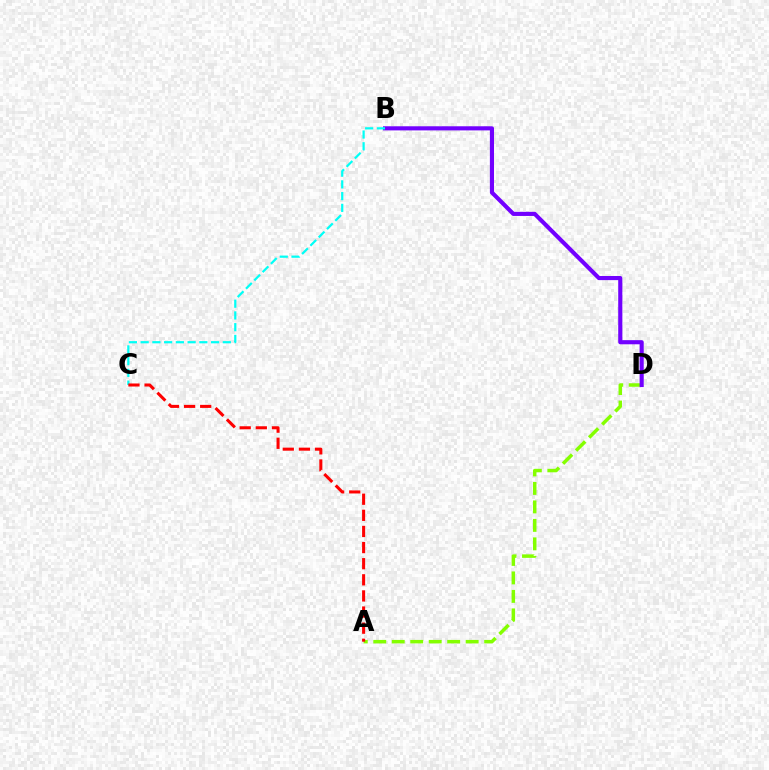{('A', 'D'): [{'color': '#84ff00', 'line_style': 'dashed', 'thickness': 2.51}], ('B', 'D'): [{'color': '#7200ff', 'line_style': 'solid', 'thickness': 2.97}], ('B', 'C'): [{'color': '#00fff6', 'line_style': 'dashed', 'thickness': 1.6}], ('A', 'C'): [{'color': '#ff0000', 'line_style': 'dashed', 'thickness': 2.19}]}